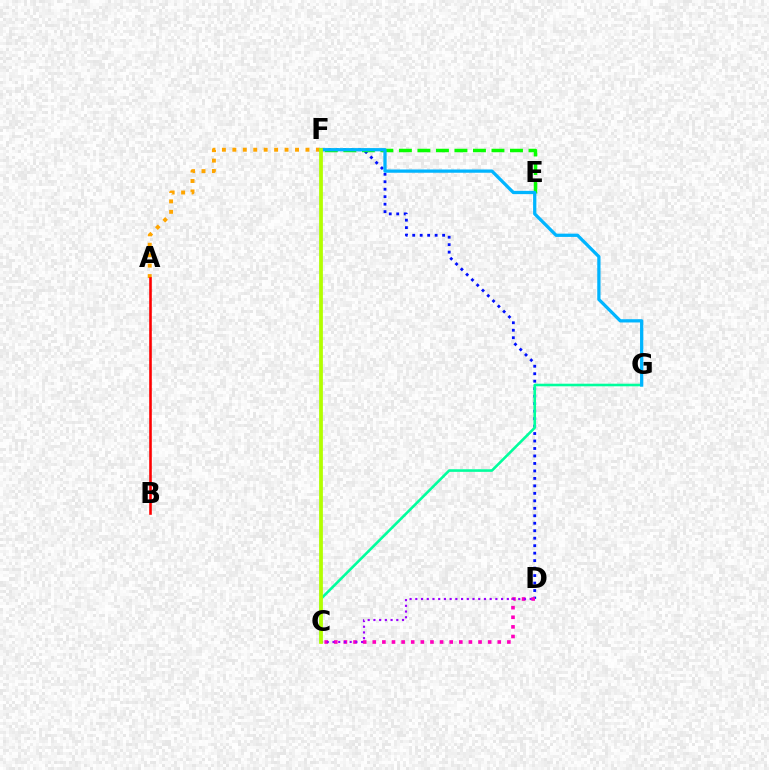{('A', 'F'): [{'color': '#ffa500', 'line_style': 'dotted', 'thickness': 2.84}], ('D', 'F'): [{'color': '#0010ff', 'line_style': 'dotted', 'thickness': 2.03}], ('C', 'D'): [{'color': '#ff00bd', 'line_style': 'dotted', 'thickness': 2.61}, {'color': '#9b00ff', 'line_style': 'dotted', 'thickness': 1.55}], ('E', 'F'): [{'color': '#08ff00', 'line_style': 'dashed', 'thickness': 2.52}], ('C', 'G'): [{'color': '#00ff9d', 'line_style': 'solid', 'thickness': 1.87}], ('F', 'G'): [{'color': '#00b5ff', 'line_style': 'solid', 'thickness': 2.35}], ('C', 'F'): [{'color': '#b3ff00', 'line_style': 'solid', 'thickness': 2.71}], ('A', 'B'): [{'color': '#ff0000', 'line_style': 'solid', 'thickness': 1.87}]}